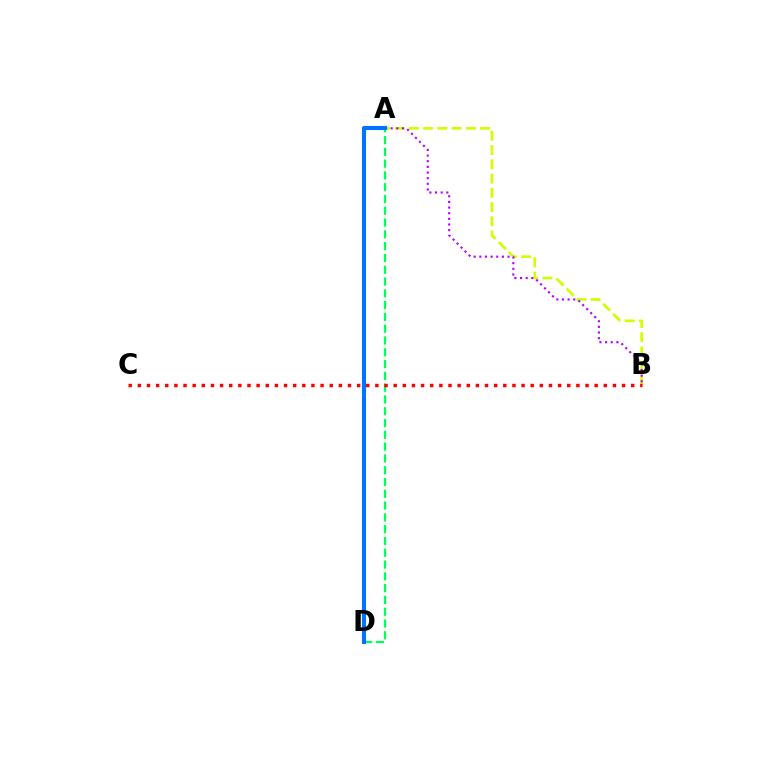{('A', 'D'): [{'color': '#00ff5c', 'line_style': 'dashed', 'thickness': 1.6}, {'color': '#0074ff', 'line_style': 'solid', 'thickness': 2.95}], ('A', 'B'): [{'color': '#d1ff00', 'line_style': 'dashed', 'thickness': 1.94}, {'color': '#b900ff', 'line_style': 'dotted', 'thickness': 1.53}], ('B', 'C'): [{'color': '#ff0000', 'line_style': 'dotted', 'thickness': 2.48}]}